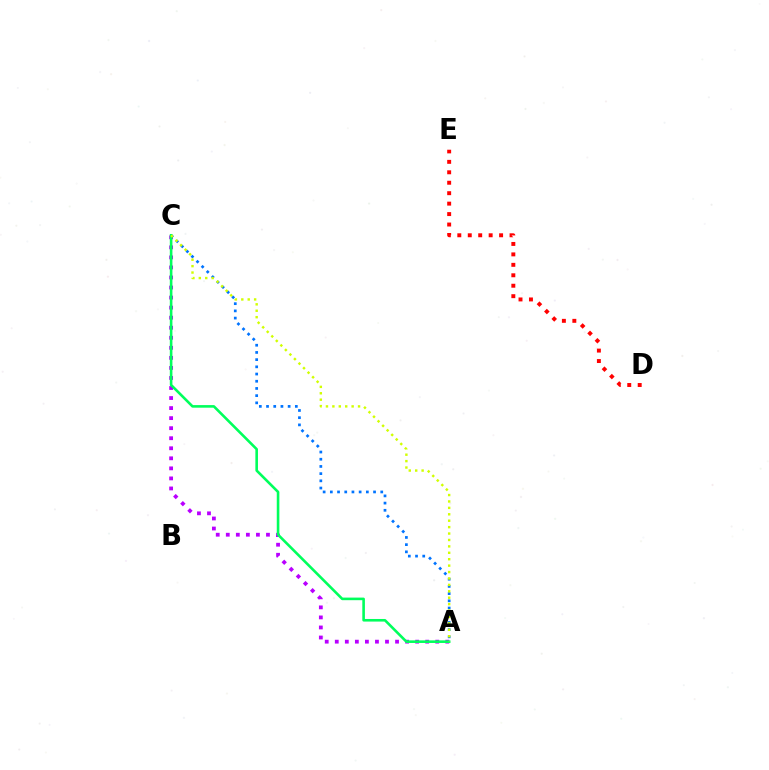{('D', 'E'): [{'color': '#ff0000', 'line_style': 'dotted', 'thickness': 2.84}], ('A', 'C'): [{'color': '#b900ff', 'line_style': 'dotted', 'thickness': 2.73}, {'color': '#0074ff', 'line_style': 'dotted', 'thickness': 1.96}, {'color': '#00ff5c', 'line_style': 'solid', 'thickness': 1.87}, {'color': '#d1ff00', 'line_style': 'dotted', 'thickness': 1.74}]}